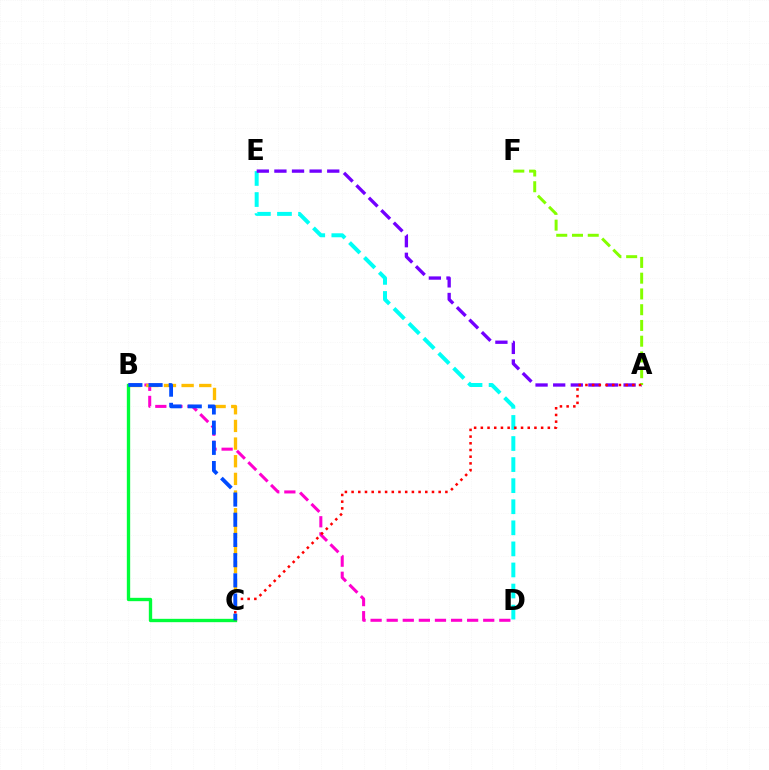{('D', 'E'): [{'color': '#00fff6', 'line_style': 'dashed', 'thickness': 2.86}], ('A', 'E'): [{'color': '#7200ff', 'line_style': 'dashed', 'thickness': 2.39}], ('B', 'D'): [{'color': '#ff00cf', 'line_style': 'dashed', 'thickness': 2.19}], ('B', 'C'): [{'color': '#ffbd00', 'line_style': 'dashed', 'thickness': 2.4}, {'color': '#00ff39', 'line_style': 'solid', 'thickness': 2.41}, {'color': '#004bff', 'line_style': 'dashed', 'thickness': 2.74}], ('A', 'F'): [{'color': '#84ff00', 'line_style': 'dashed', 'thickness': 2.14}], ('A', 'C'): [{'color': '#ff0000', 'line_style': 'dotted', 'thickness': 1.82}]}